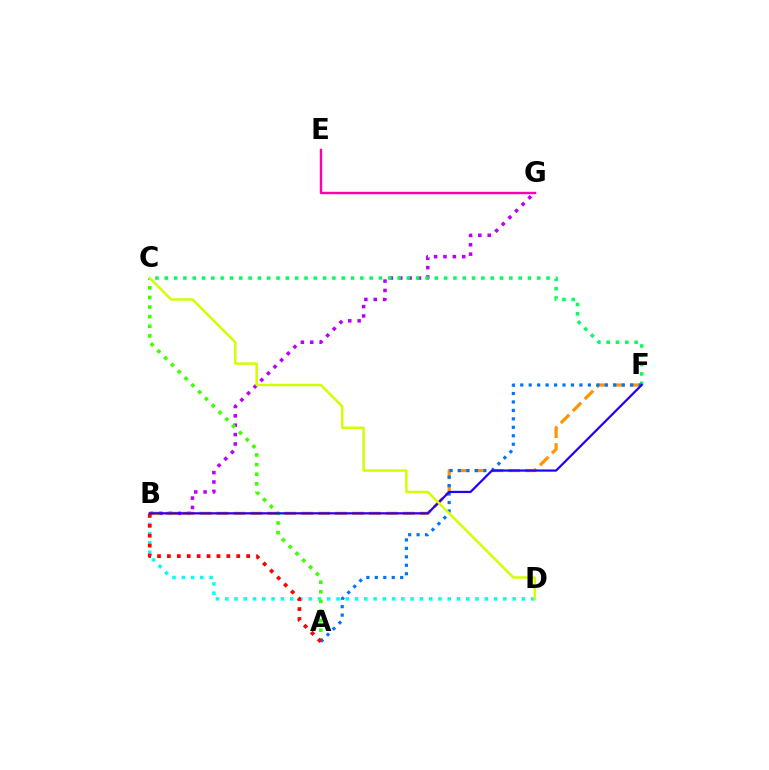{('B', 'G'): [{'color': '#b900ff', 'line_style': 'dotted', 'thickness': 2.55}], ('B', 'D'): [{'color': '#00fff6', 'line_style': 'dotted', 'thickness': 2.52}], ('C', 'F'): [{'color': '#00ff5c', 'line_style': 'dotted', 'thickness': 2.53}], ('B', 'F'): [{'color': '#ff9400', 'line_style': 'dashed', 'thickness': 2.3}, {'color': '#2500ff', 'line_style': 'solid', 'thickness': 1.61}], ('A', 'C'): [{'color': '#3dff00', 'line_style': 'dotted', 'thickness': 2.61}], ('A', 'F'): [{'color': '#0074ff', 'line_style': 'dotted', 'thickness': 2.3}], ('A', 'B'): [{'color': '#ff0000', 'line_style': 'dotted', 'thickness': 2.69}], ('E', 'G'): [{'color': '#ff00ac', 'line_style': 'solid', 'thickness': 1.74}], ('C', 'D'): [{'color': '#d1ff00', 'line_style': 'solid', 'thickness': 1.78}]}